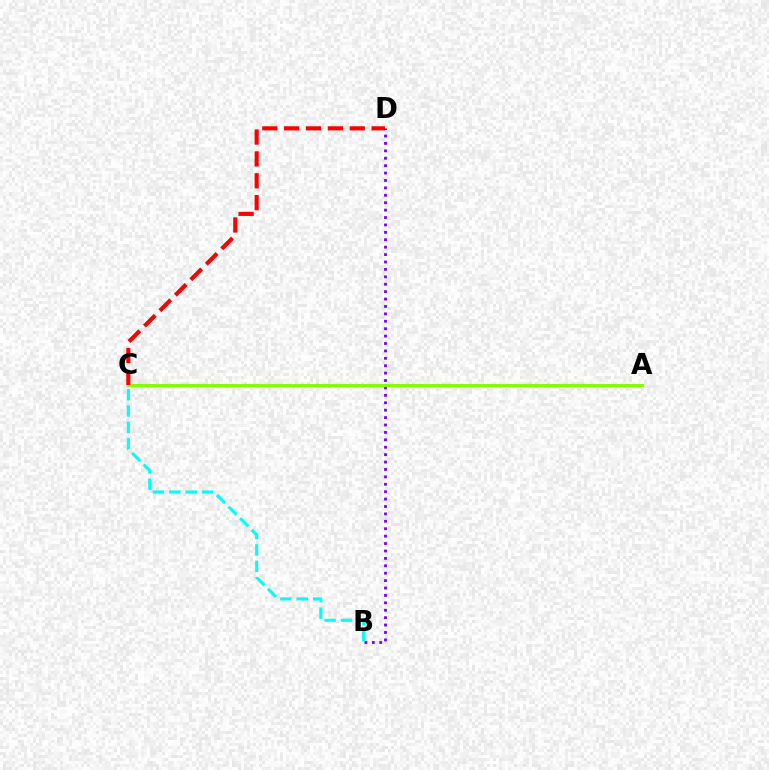{('B', 'D'): [{'color': '#7200ff', 'line_style': 'dotted', 'thickness': 2.01}], ('A', 'C'): [{'color': '#84ff00', 'line_style': 'solid', 'thickness': 2.3}], ('C', 'D'): [{'color': '#ff0000', 'line_style': 'dashed', 'thickness': 2.97}], ('B', 'C'): [{'color': '#00fff6', 'line_style': 'dashed', 'thickness': 2.23}]}